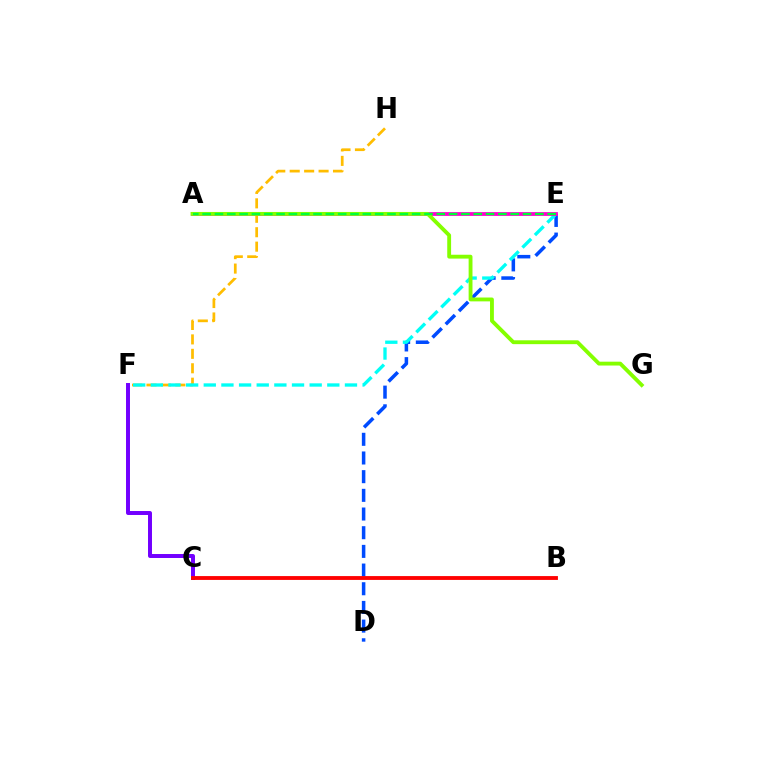{('F', 'H'): [{'color': '#ffbd00', 'line_style': 'dashed', 'thickness': 1.96}], ('D', 'E'): [{'color': '#004bff', 'line_style': 'dashed', 'thickness': 2.54}], ('E', 'F'): [{'color': '#00fff6', 'line_style': 'dashed', 'thickness': 2.4}], ('A', 'E'): [{'color': '#ff00cf', 'line_style': 'solid', 'thickness': 2.72}, {'color': '#00ff39', 'line_style': 'dashed', 'thickness': 1.67}], ('A', 'G'): [{'color': '#84ff00', 'line_style': 'solid', 'thickness': 2.77}], ('C', 'F'): [{'color': '#7200ff', 'line_style': 'solid', 'thickness': 2.86}], ('B', 'C'): [{'color': '#ff0000', 'line_style': 'solid', 'thickness': 2.77}]}